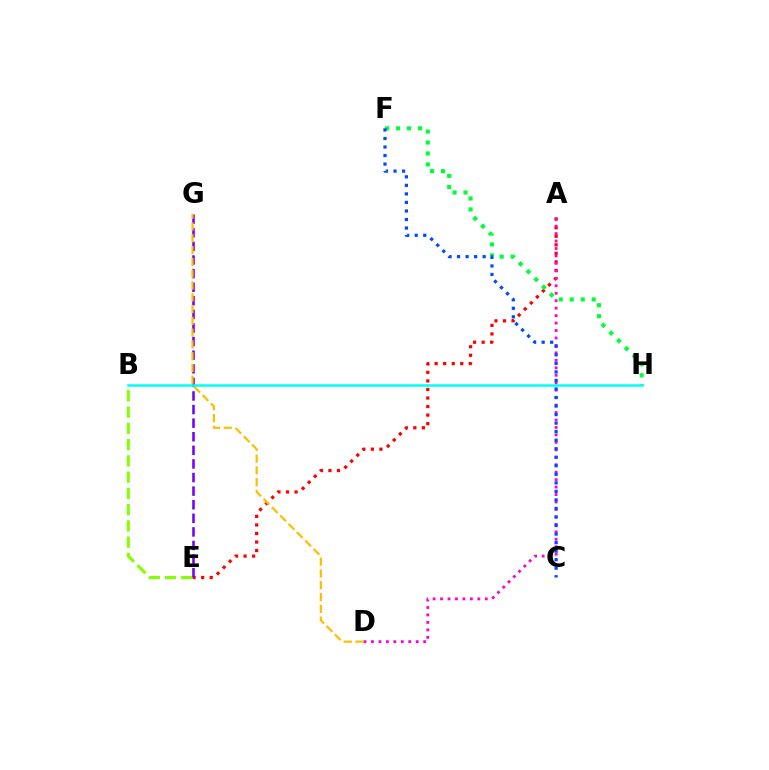{('A', 'E'): [{'color': '#ff0000', 'line_style': 'dotted', 'thickness': 2.32}], ('B', 'E'): [{'color': '#84ff00', 'line_style': 'dashed', 'thickness': 2.21}], ('A', 'D'): [{'color': '#ff00cf', 'line_style': 'dotted', 'thickness': 2.03}], ('F', 'H'): [{'color': '#00ff39', 'line_style': 'dotted', 'thickness': 2.98}], ('E', 'G'): [{'color': '#7200ff', 'line_style': 'dashed', 'thickness': 1.85}], ('D', 'G'): [{'color': '#ffbd00', 'line_style': 'dashed', 'thickness': 1.6}], ('C', 'F'): [{'color': '#004bff', 'line_style': 'dotted', 'thickness': 2.32}], ('B', 'H'): [{'color': '#00fff6', 'line_style': 'solid', 'thickness': 1.82}]}